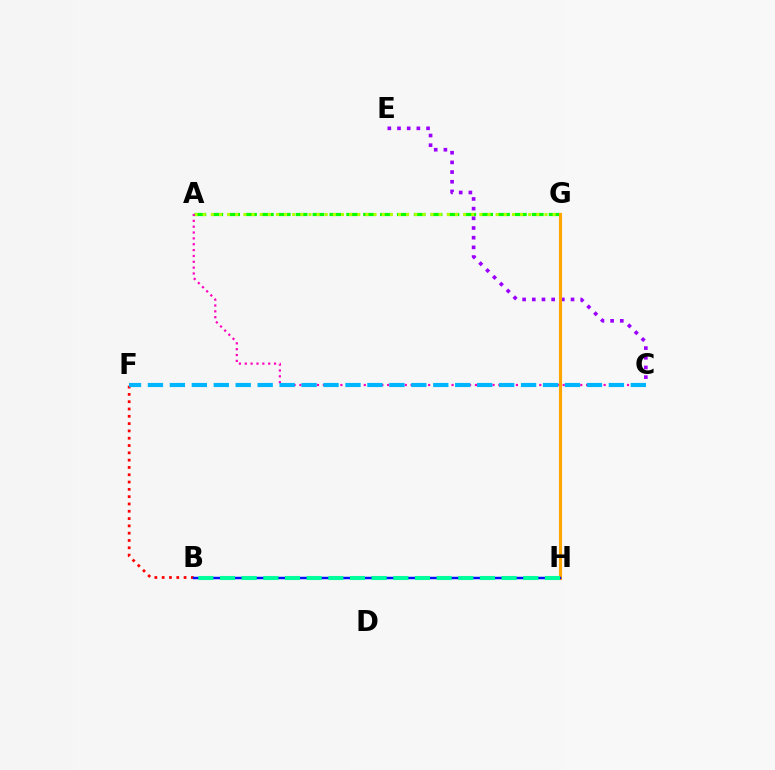{('A', 'G'): [{'color': '#08ff00', 'line_style': 'dashed', 'thickness': 2.29}, {'color': '#b3ff00', 'line_style': 'dotted', 'thickness': 2.21}], ('C', 'E'): [{'color': '#9b00ff', 'line_style': 'dotted', 'thickness': 2.63}], ('G', 'H'): [{'color': '#ffa500', 'line_style': 'solid', 'thickness': 2.23}], ('A', 'C'): [{'color': '#ff00bd', 'line_style': 'dotted', 'thickness': 1.59}], ('B', 'F'): [{'color': '#ff0000', 'line_style': 'dotted', 'thickness': 1.98}], ('B', 'H'): [{'color': '#0010ff', 'line_style': 'solid', 'thickness': 1.77}, {'color': '#00ff9d', 'line_style': 'dashed', 'thickness': 2.94}], ('C', 'F'): [{'color': '#00b5ff', 'line_style': 'dashed', 'thickness': 2.98}]}